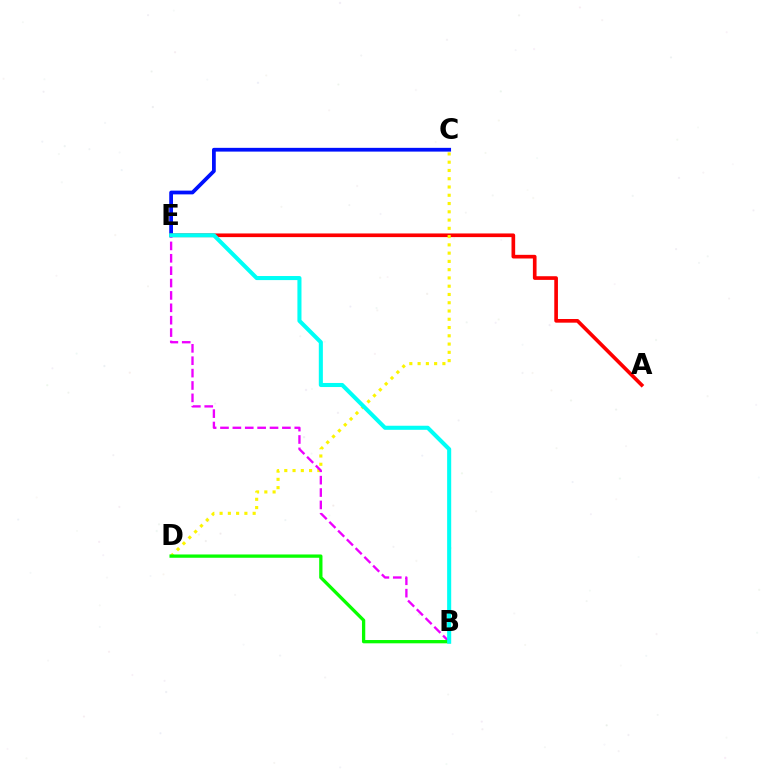{('C', 'E'): [{'color': '#0010ff', 'line_style': 'solid', 'thickness': 2.7}], ('A', 'E'): [{'color': '#ff0000', 'line_style': 'solid', 'thickness': 2.64}], ('C', 'D'): [{'color': '#fcf500', 'line_style': 'dotted', 'thickness': 2.25}], ('B', 'E'): [{'color': '#ee00ff', 'line_style': 'dashed', 'thickness': 1.68}, {'color': '#00fff6', 'line_style': 'solid', 'thickness': 2.93}], ('B', 'D'): [{'color': '#08ff00', 'line_style': 'solid', 'thickness': 2.37}]}